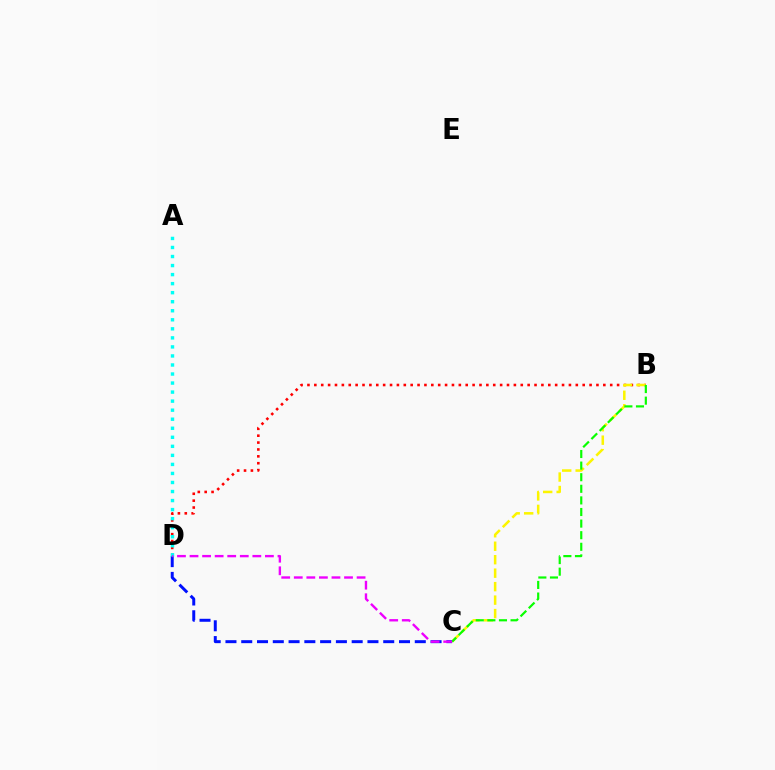{('B', 'D'): [{'color': '#ff0000', 'line_style': 'dotted', 'thickness': 1.87}], ('B', 'C'): [{'color': '#fcf500', 'line_style': 'dashed', 'thickness': 1.83}, {'color': '#08ff00', 'line_style': 'dashed', 'thickness': 1.58}], ('C', 'D'): [{'color': '#0010ff', 'line_style': 'dashed', 'thickness': 2.14}, {'color': '#ee00ff', 'line_style': 'dashed', 'thickness': 1.71}], ('A', 'D'): [{'color': '#00fff6', 'line_style': 'dotted', 'thickness': 2.46}]}